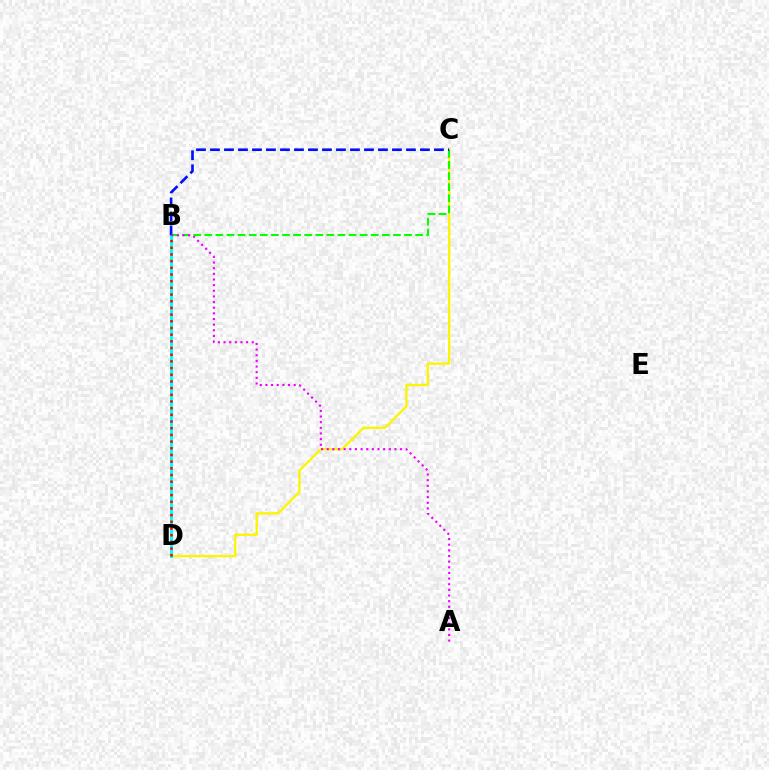{('C', 'D'): [{'color': '#fcf500', 'line_style': 'solid', 'thickness': 1.66}], ('B', 'D'): [{'color': '#00fff6', 'line_style': 'solid', 'thickness': 2.19}, {'color': '#ff0000', 'line_style': 'dotted', 'thickness': 1.82}], ('B', 'C'): [{'color': '#08ff00', 'line_style': 'dashed', 'thickness': 1.51}, {'color': '#0010ff', 'line_style': 'dashed', 'thickness': 1.9}], ('A', 'B'): [{'color': '#ee00ff', 'line_style': 'dotted', 'thickness': 1.53}]}